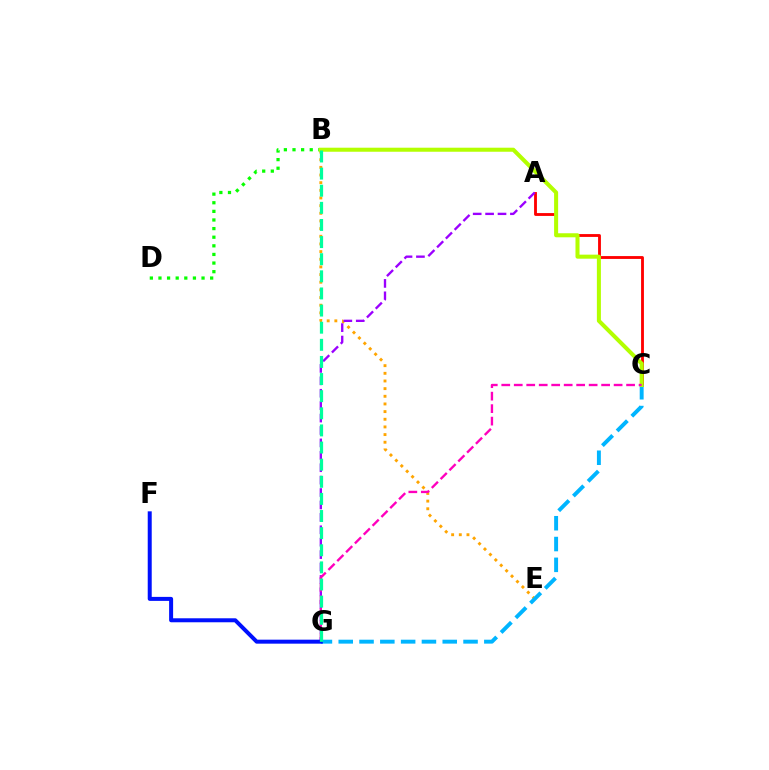{('B', 'D'): [{'color': '#08ff00', 'line_style': 'dotted', 'thickness': 2.34}], ('B', 'E'): [{'color': '#ffa500', 'line_style': 'dotted', 'thickness': 2.08}], ('A', 'C'): [{'color': '#ff0000', 'line_style': 'solid', 'thickness': 2.05}], ('C', 'G'): [{'color': '#00b5ff', 'line_style': 'dashed', 'thickness': 2.83}, {'color': '#ff00bd', 'line_style': 'dashed', 'thickness': 1.7}], ('A', 'G'): [{'color': '#9b00ff', 'line_style': 'dashed', 'thickness': 1.69}], ('B', 'C'): [{'color': '#b3ff00', 'line_style': 'solid', 'thickness': 2.91}], ('F', 'G'): [{'color': '#0010ff', 'line_style': 'solid', 'thickness': 2.87}], ('B', 'G'): [{'color': '#00ff9d', 'line_style': 'dashed', 'thickness': 2.33}]}